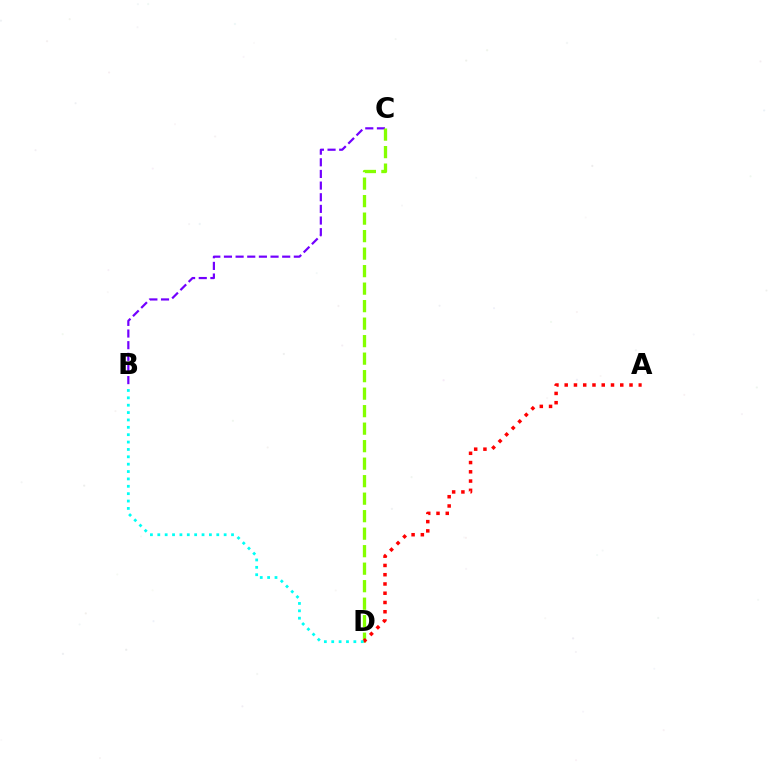{('B', 'C'): [{'color': '#7200ff', 'line_style': 'dashed', 'thickness': 1.58}], ('C', 'D'): [{'color': '#84ff00', 'line_style': 'dashed', 'thickness': 2.38}], ('A', 'D'): [{'color': '#ff0000', 'line_style': 'dotted', 'thickness': 2.52}], ('B', 'D'): [{'color': '#00fff6', 'line_style': 'dotted', 'thickness': 2.0}]}